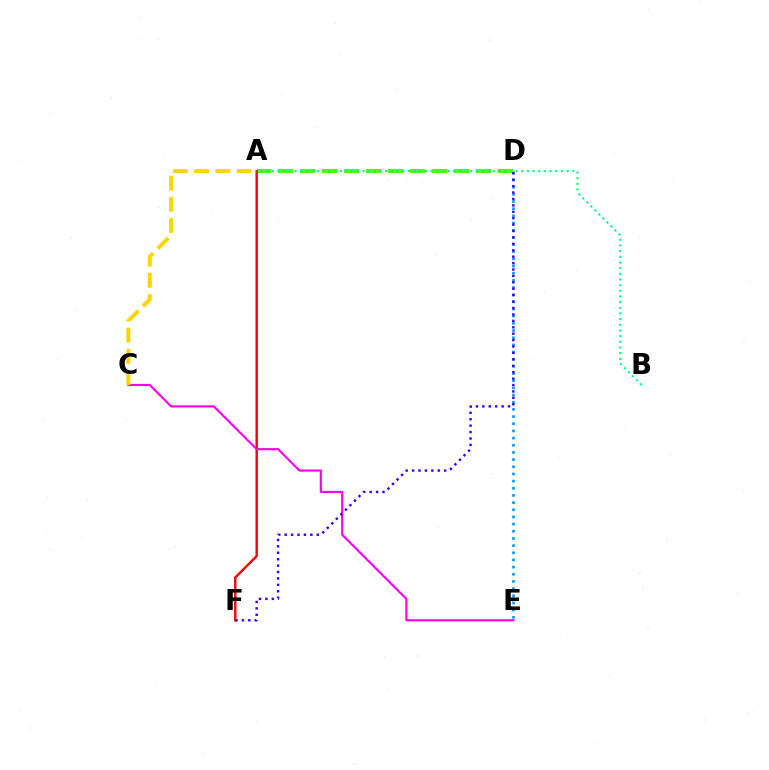{('D', 'E'): [{'color': '#009eff', 'line_style': 'dotted', 'thickness': 1.95}], ('A', 'D'): [{'color': '#4fff00', 'line_style': 'dashed', 'thickness': 2.98}], ('A', 'F'): [{'color': '#ff0000', 'line_style': 'solid', 'thickness': 1.72}], ('C', 'E'): [{'color': '#ff00ed', 'line_style': 'solid', 'thickness': 1.55}], ('A', 'B'): [{'color': '#00ff86', 'line_style': 'dotted', 'thickness': 1.54}], ('D', 'F'): [{'color': '#3700ff', 'line_style': 'dotted', 'thickness': 1.74}], ('A', 'C'): [{'color': '#ffd500', 'line_style': 'dashed', 'thickness': 2.88}]}